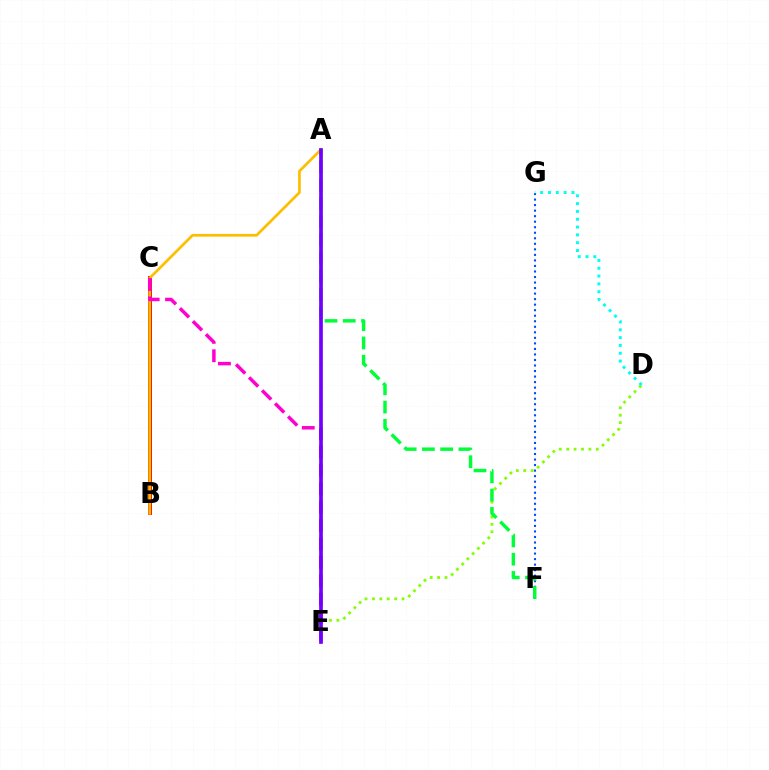{('B', 'C'): [{'color': '#ff0000', 'line_style': 'solid', 'thickness': 2.78}], ('F', 'G'): [{'color': '#004bff', 'line_style': 'dotted', 'thickness': 1.5}], ('A', 'B'): [{'color': '#ffbd00', 'line_style': 'solid', 'thickness': 1.93}], ('C', 'E'): [{'color': '#ff00cf', 'line_style': 'dashed', 'thickness': 2.5}], ('D', 'E'): [{'color': '#84ff00', 'line_style': 'dotted', 'thickness': 2.01}], ('A', 'F'): [{'color': '#00ff39', 'line_style': 'dashed', 'thickness': 2.48}], ('A', 'E'): [{'color': '#7200ff', 'line_style': 'solid', 'thickness': 2.66}], ('D', 'G'): [{'color': '#00fff6', 'line_style': 'dotted', 'thickness': 2.13}]}